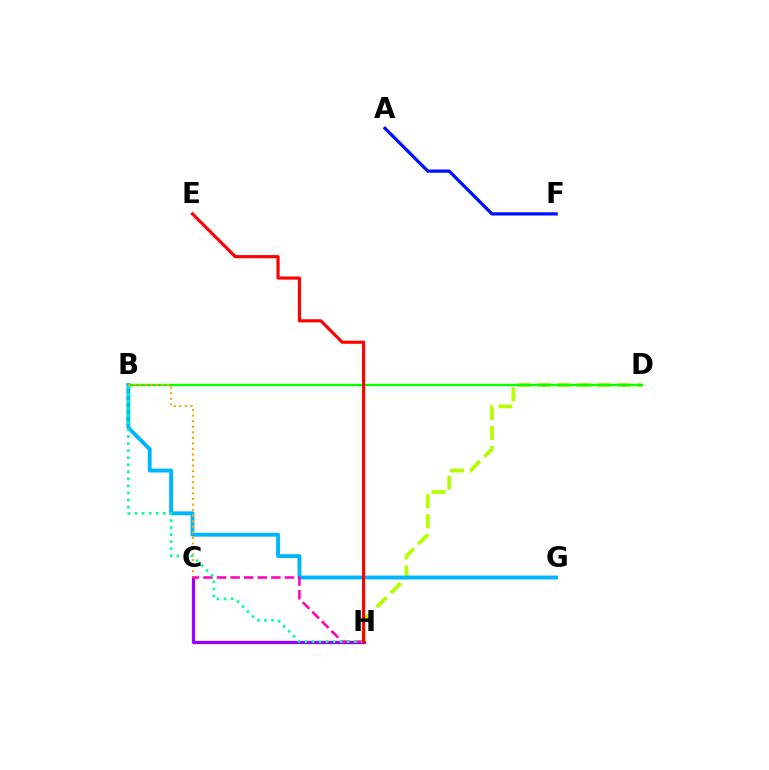{('C', 'H'): [{'color': '#9b00ff', 'line_style': 'solid', 'thickness': 2.34}, {'color': '#ff00bd', 'line_style': 'dashed', 'thickness': 1.84}], ('D', 'H'): [{'color': '#b3ff00', 'line_style': 'dashed', 'thickness': 2.72}], ('B', 'D'): [{'color': '#08ff00', 'line_style': 'solid', 'thickness': 1.72}], ('B', 'G'): [{'color': '#00b5ff', 'line_style': 'solid', 'thickness': 2.8}], ('B', 'C'): [{'color': '#ffa500', 'line_style': 'dotted', 'thickness': 1.51}], ('A', 'F'): [{'color': '#0010ff', 'line_style': 'solid', 'thickness': 2.35}], ('B', 'H'): [{'color': '#00ff9d', 'line_style': 'dotted', 'thickness': 1.91}], ('E', 'H'): [{'color': '#ff0000', 'line_style': 'solid', 'thickness': 2.26}]}